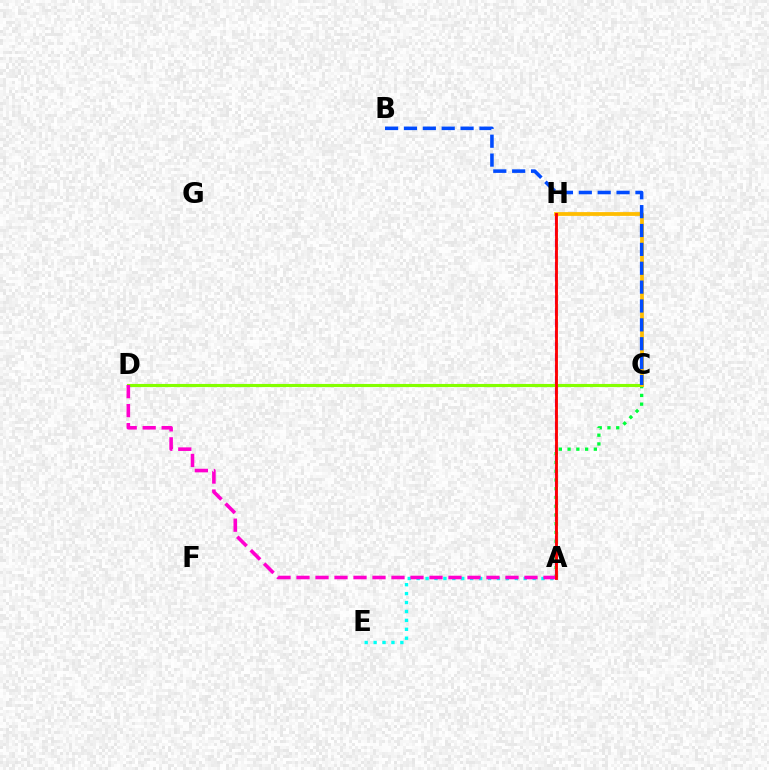{('C', 'D'): [{'color': '#84ff00', 'line_style': 'solid', 'thickness': 2.25}], ('A', 'H'): [{'color': '#7200ff', 'line_style': 'dashed', 'thickness': 1.55}, {'color': '#ff0000', 'line_style': 'solid', 'thickness': 2.05}], ('A', 'E'): [{'color': '#00fff6', 'line_style': 'dotted', 'thickness': 2.42}], ('A', 'C'): [{'color': '#00ff39', 'line_style': 'dotted', 'thickness': 2.38}], ('C', 'H'): [{'color': '#ffbd00', 'line_style': 'solid', 'thickness': 2.72}], ('A', 'D'): [{'color': '#ff00cf', 'line_style': 'dashed', 'thickness': 2.58}], ('B', 'C'): [{'color': '#004bff', 'line_style': 'dashed', 'thickness': 2.56}]}